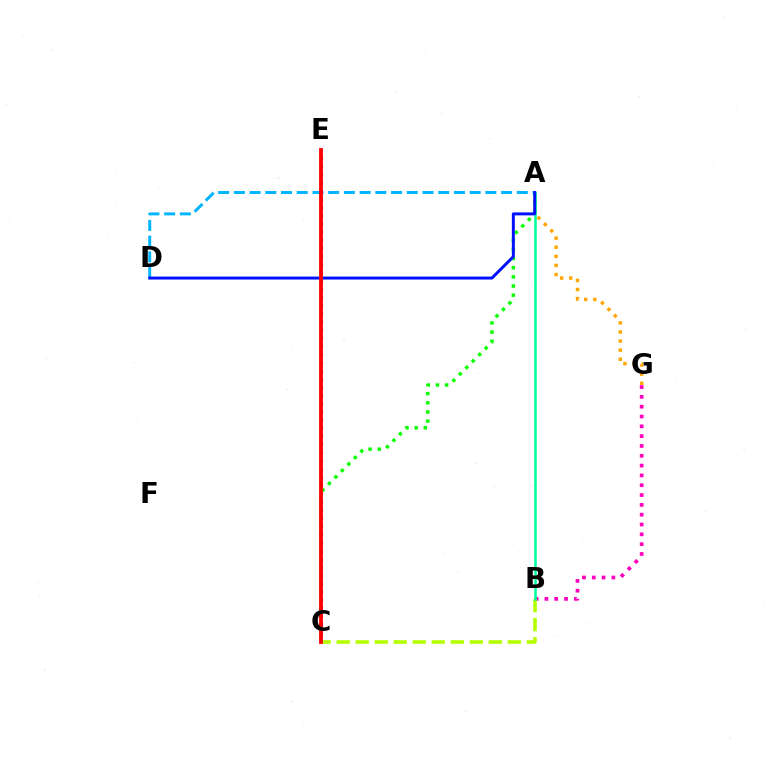{('A', 'G'): [{'color': '#ffa500', 'line_style': 'dotted', 'thickness': 2.47}], ('A', 'C'): [{'color': '#08ff00', 'line_style': 'dotted', 'thickness': 2.49}], ('B', 'G'): [{'color': '#ff00bd', 'line_style': 'dotted', 'thickness': 2.67}], ('A', 'D'): [{'color': '#00b5ff', 'line_style': 'dashed', 'thickness': 2.14}, {'color': '#0010ff', 'line_style': 'solid', 'thickness': 2.13}], ('C', 'E'): [{'color': '#9b00ff', 'line_style': 'dotted', 'thickness': 2.22}, {'color': '#ff0000', 'line_style': 'solid', 'thickness': 2.74}], ('B', 'C'): [{'color': '#b3ff00', 'line_style': 'dashed', 'thickness': 2.58}], ('A', 'B'): [{'color': '#00ff9d', 'line_style': 'solid', 'thickness': 1.82}]}